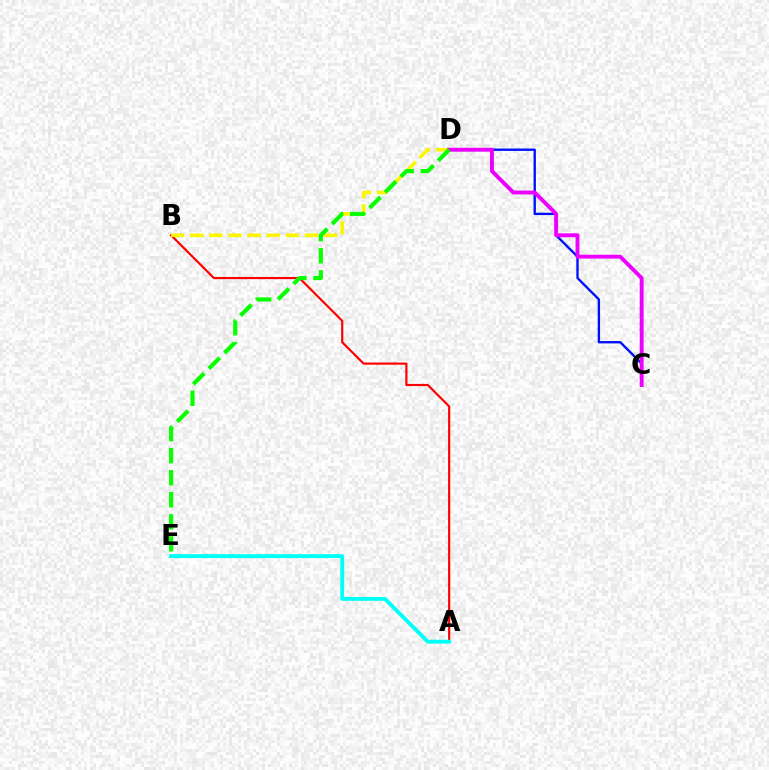{('A', 'B'): [{'color': '#ff0000', 'line_style': 'solid', 'thickness': 1.56}], ('B', 'D'): [{'color': '#fcf500', 'line_style': 'dashed', 'thickness': 2.6}], ('A', 'E'): [{'color': '#00fff6', 'line_style': 'solid', 'thickness': 2.8}], ('C', 'D'): [{'color': '#0010ff', 'line_style': 'solid', 'thickness': 1.7}, {'color': '#ee00ff', 'line_style': 'solid', 'thickness': 2.82}], ('D', 'E'): [{'color': '#08ff00', 'line_style': 'dashed', 'thickness': 3.0}]}